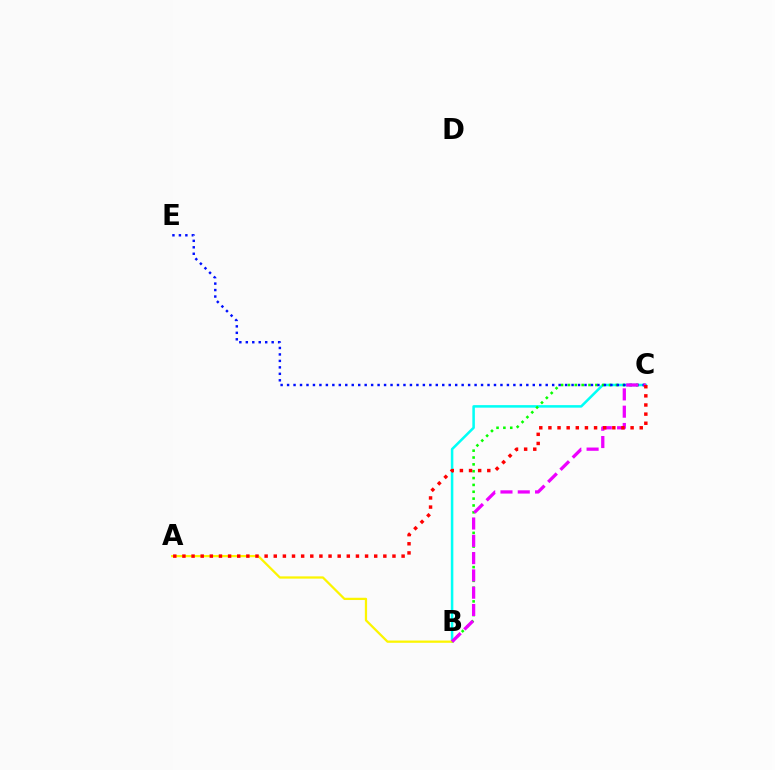{('B', 'C'): [{'color': '#00fff6', 'line_style': 'solid', 'thickness': 1.82}, {'color': '#08ff00', 'line_style': 'dotted', 'thickness': 1.86}, {'color': '#ee00ff', 'line_style': 'dashed', 'thickness': 2.35}], ('A', 'B'): [{'color': '#fcf500', 'line_style': 'solid', 'thickness': 1.63}], ('C', 'E'): [{'color': '#0010ff', 'line_style': 'dotted', 'thickness': 1.76}], ('A', 'C'): [{'color': '#ff0000', 'line_style': 'dotted', 'thickness': 2.48}]}